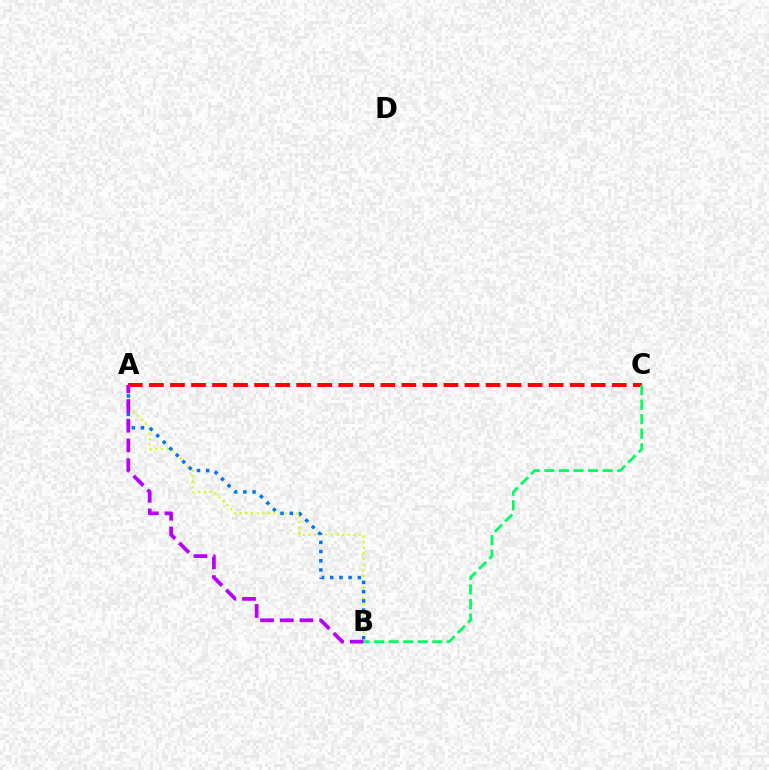{('A', 'B'): [{'color': '#d1ff00', 'line_style': 'dotted', 'thickness': 1.53}, {'color': '#0074ff', 'line_style': 'dotted', 'thickness': 2.5}, {'color': '#b900ff', 'line_style': 'dashed', 'thickness': 2.68}], ('A', 'C'): [{'color': '#ff0000', 'line_style': 'dashed', 'thickness': 2.86}], ('B', 'C'): [{'color': '#00ff5c', 'line_style': 'dashed', 'thickness': 1.98}]}